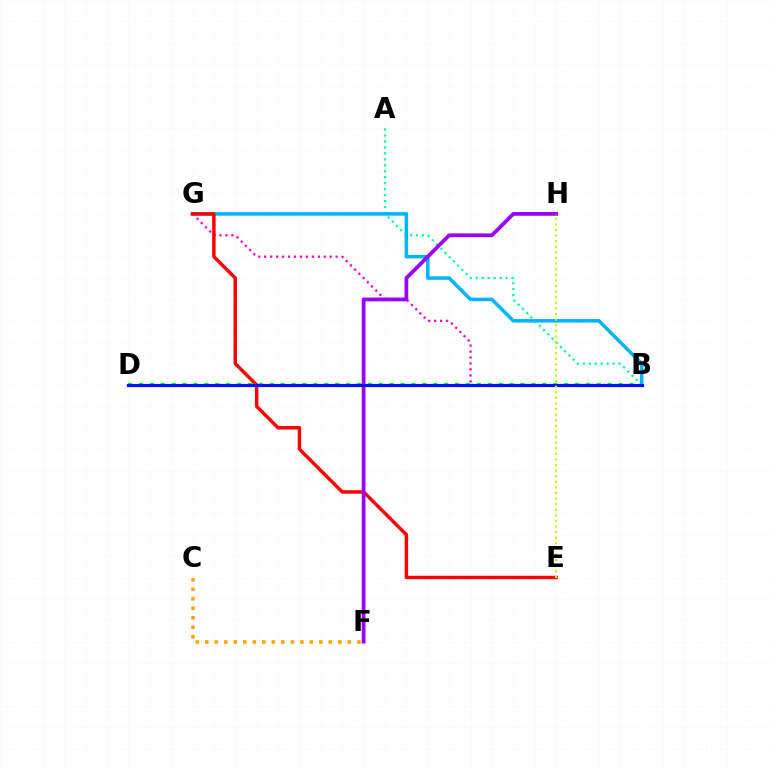{('B', 'G'): [{'color': '#ff00bd', 'line_style': 'dotted', 'thickness': 1.62}, {'color': '#00b5ff', 'line_style': 'solid', 'thickness': 2.54}], ('A', 'B'): [{'color': '#00ff9d', 'line_style': 'dotted', 'thickness': 1.62}], ('B', 'D'): [{'color': '#08ff00', 'line_style': 'dotted', 'thickness': 2.96}, {'color': '#0010ff', 'line_style': 'solid', 'thickness': 2.28}], ('C', 'F'): [{'color': '#ffa500', 'line_style': 'dotted', 'thickness': 2.58}], ('E', 'G'): [{'color': '#ff0000', 'line_style': 'solid', 'thickness': 2.48}], ('F', 'H'): [{'color': '#9b00ff', 'line_style': 'solid', 'thickness': 2.7}], ('E', 'H'): [{'color': '#b3ff00', 'line_style': 'dotted', 'thickness': 1.52}]}